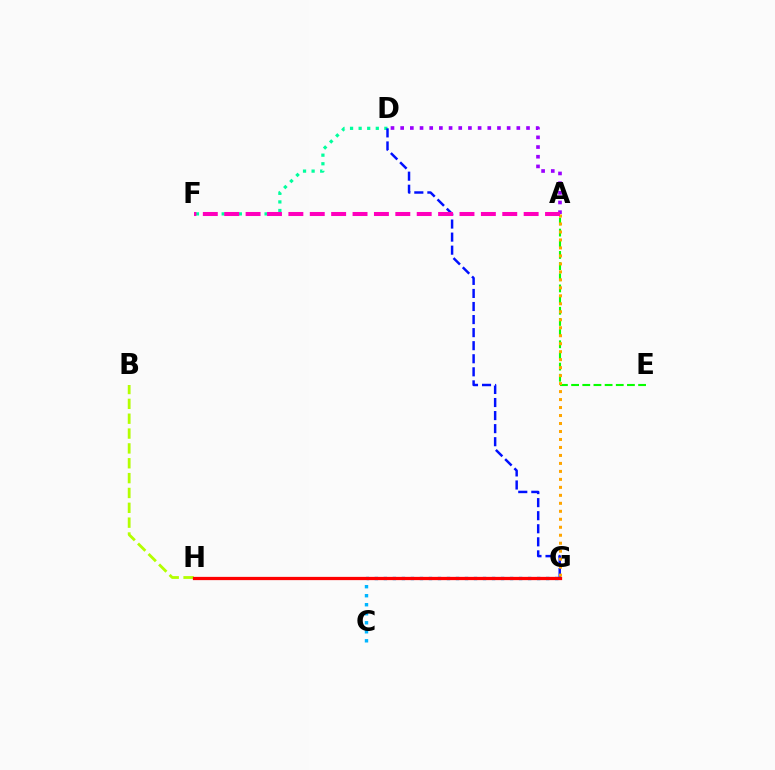{('A', 'E'): [{'color': '#08ff00', 'line_style': 'dashed', 'thickness': 1.52}], ('D', 'F'): [{'color': '#00ff9d', 'line_style': 'dotted', 'thickness': 2.33}], ('C', 'G'): [{'color': '#00b5ff', 'line_style': 'dotted', 'thickness': 2.45}], ('B', 'H'): [{'color': '#b3ff00', 'line_style': 'dashed', 'thickness': 2.02}], ('G', 'H'): [{'color': '#ff0000', 'line_style': 'solid', 'thickness': 2.34}], ('D', 'G'): [{'color': '#0010ff', 'line_style': 'dashed', 'thickness': 1.77}], ('A', 'G'): [{'color': '#ffa500', 'line_style': 'dotted', 'thickness': 2.17}], ('A', 'D'): [{'color': '#9b00ff', 'line_style': 'dotted', 'thickness': 2.63}], ('A', 'F'): [{'color': '#ff00bd', 'line_style': 'dashed', 'thickness': 2.91}]}